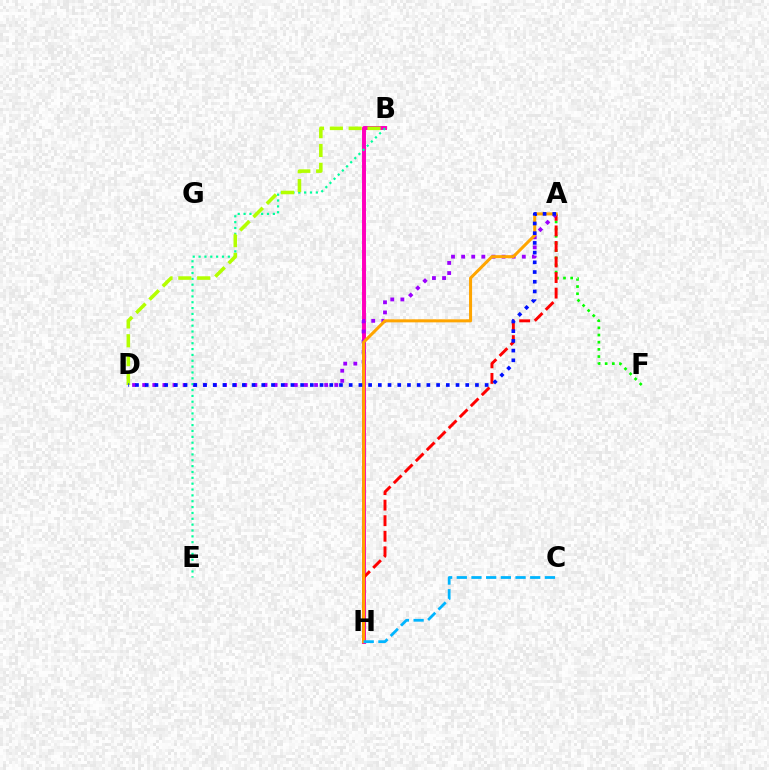{('B', 'H'): [{'color': '#ff00bd', 'line_style': 'solid', 'thickness': 2.85}], ('A', 'F'): [{'color': '#08ff00', 'line_style': 'dotted', 'thickness': 1.95}], ('A', 'H'): [{'color': '#ff0000', 'line_style': 'dashed', 'thickness': 2.11}, {'color': '#ffa500', 'line_style': 'solid', 'thickness': 2.19}], ('A', 'D'): [{'color': '#9b00ff', 'line_style': 'dotted', 'thickness': 2.75}, {'color': '#0010ff', 'line_style': 'dotted', 'thickness': 2.64}], ('B', 'E'): [{'color': '#00ff9d', 'line_style': 'dotted', 'thickness': 1.59}], ('B', 'D'): [{'color': '#b3ff00', 'line_style': 'dashed', 'thickness': 2.56}], ('C', 'H'): [{'color': '#00b5ff', 'line_style': 'dashed', 'thickness': 2.0}]}